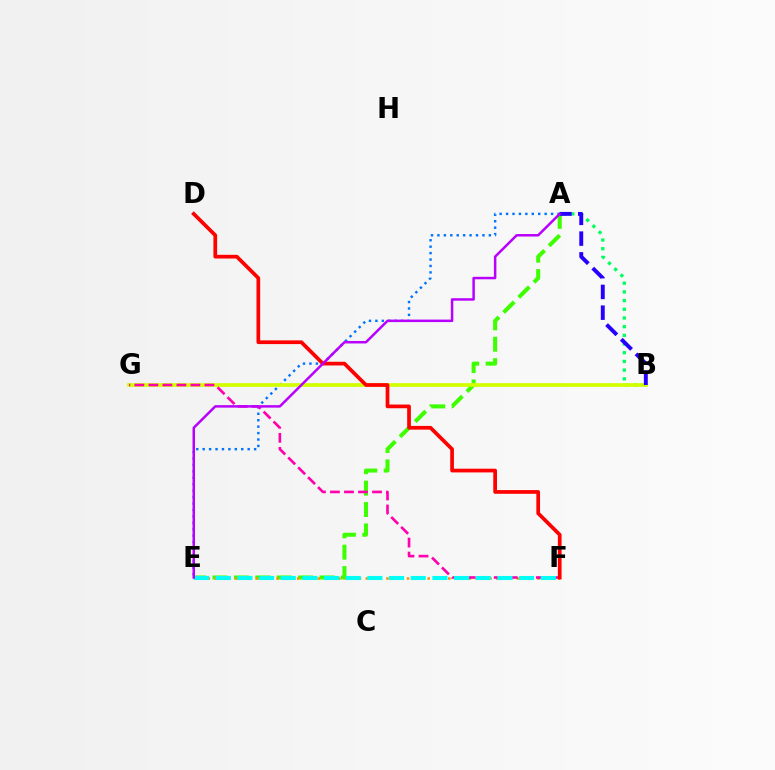{('A', 'B'): [{'color': '#00ff5c', 'line_style': 'dotted', 'thickness': 2.36}, {'color': '#2500ff', 'line_style': 'dashed', 'thickness': 2.82}], ('A', 'E'): [{'color': '#0074ff', 'line_style': 'dotted', 'thickness': 1.75}, {'color': '#3dff00', 'line_style': 'dashed', 'thickness': 2.91}, {'color': '#b900ff', 'line_style': 'solid', 'thickness': 1.79}], ('E', 'F'): [{'color': '#ff9400', 'line_style': 'dotted', 'thickness': 1.87}, {'color': '#00fff6', 'line_style': 'dashed', 'thickness': 2.94}], ('B', 'G'): [{'color': '#d1ff00', 'line_style': 'solid', 'thickness': 2.66}], ('F', 'G'): [{'color': '#ff00ac', 'line_style': 'dashed', 'thickness': 1.9}], ('D', 'F'): [{'color': '#ff0000', 'line_style': 'solid', 'thickness': 2.68}]}